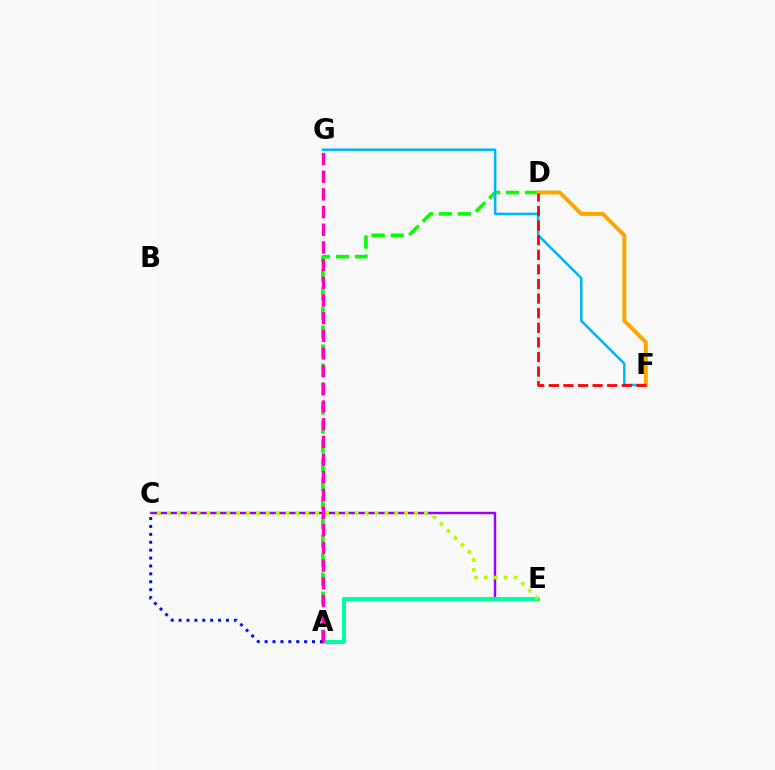{('C', 'E'): [{'color': '#9b00ff', 'line_style': 'solid', 'thickness': 1.76}, {'color': '#b3ff00', 'line_style': 'dotted', 'thickness': 2.69}], ('A', 'E'): [{'color': '#00ff9d', 'line_style': 'solid', 'thickness': 2.84}], ('A', 'D'): [{'color': '#08ff00', 'line_style': 'dashed', 'thickness': 2.58}], ('F', 'G'): [{'color': '#00b5ff', 'line_style': 'solid', 'thickness': 1.8}], ('D', 'F'): [{'color': '#ffa500', 'line_style': 'solid', 'thickness': 2.84}, {'color': '#ff0000', 'line_style': 'dashed', 'thickness': 1.98}], ('A', 'C'): [{'color': '#0010ff', 'line_style': 'dotted', 'thickness': 2.15}], ('A', 'G'): [{'color': '#ff00bd', 'line_style': 'dashed', 'thickness': 2.4}]}